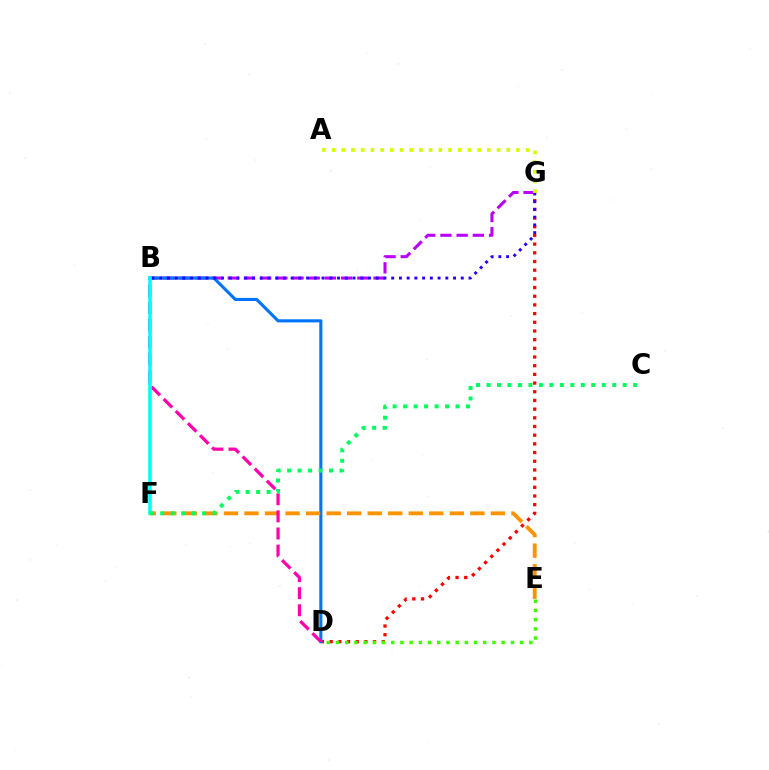{('D', 'G'): [{'color': '#ff0000', 'line_style': 'dotted', 'thickness': 2.36}], ('B', 'G'): [{'color': '#b900ff', 'line_style': 'dashed', 'thickness': 2.2}, {'color': '#2500ff', 'line_style': 'dotted', 'thickness': 2.1}], ('B', 'D'): [{'color': '#0074ff', 'line_style': 'solid', 'thickness': 2.23}, {'color': '#ff00ac', 'line_style': 'dashed', 'thickness': 2.33}], ('E', 'F'): [{'color': '#ff9400', 'line_style': 'dashed', 'thickness': 2.79}], ('B', 'F'): [{'color': '#00fff6', 'line_style': 'solid', 'thickness': 2.58}], ('C', 'F'): [{'color': '#00ff5c', 'line_style': 'dotted', 'thickness': 2.85}], ('D', 'E'): [{'color': '#3dff00', 'line_style': 'dotted', 'thickness': 2.5}], ('A', 'G'): [{'color': '#d1ff00', 'line_style': 'dotted', 'thickness': 2.64}]}